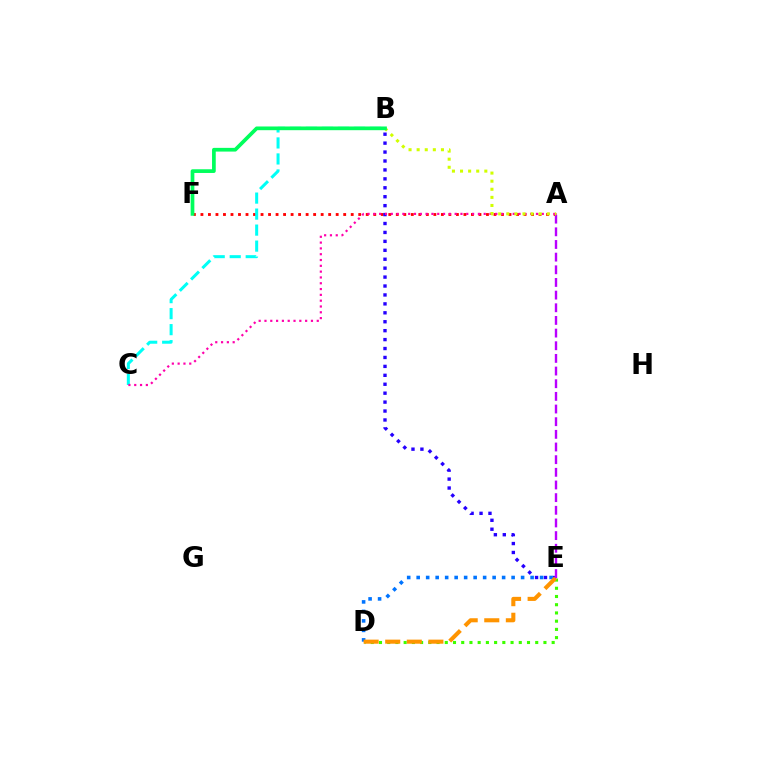{('A', 'F'): [{'color': '#ff0000', 'line_style': 'dotted', 'thickness': 2.04}], ('D', 'E'): [{'color': '#3dff00', 'line_style': 'dotted', 'thickness': 2.23}, {'color': '#0074ff', 'line_style': 'dotted', 'thickness': 2.58}, {'color': '#ff9400', 'line_style': 'dashed', 'thickness': 2.93}], ('B', 'E'): [{'color': '#2500ff', 'line_style': 'dotted', 'thickness': 2.43}], ('B', 'C'): [{'color': '#00fff6', 'line_style': 'dashed', 'thickness': 2.17}], ('A', 'C'): [{'color': '#ff00ac', 'line_style': 'dotted', 'thickness': 1.58}], ('A', 'E'): [{'color': '#b900ff', 'line_style': 'dashed', 'thickness': 1.72}], ('A', 'B'): [{'color': '#d1ff00', 'line_style': 'dotted', 'thickness': 2.2}], ('B', 'F'): [{'color': '#00ff5c', 'line_style': 'solid', 'thickness': 2.67}]}